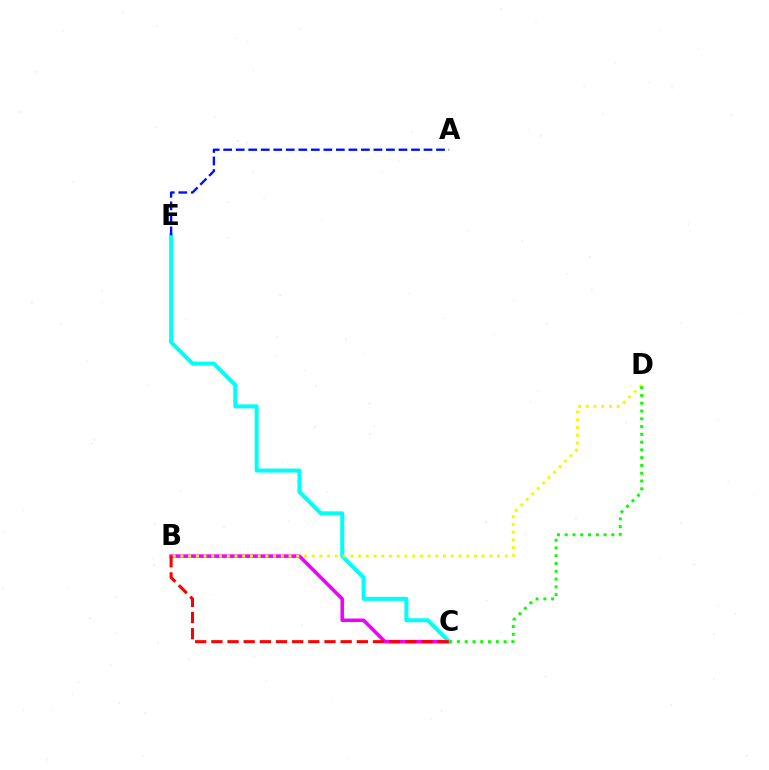{('B', 'C'): [{'color': '#ee00ff', 'line_style': 'solid', 'thickness': 2.53}, {'color': '#ff0000', 'line_style': 'dashed', 'thickness': 2.2}], ('C', 'E'): [{'color': '#00fff6', 'line_style': 'solid', 'thickness': 2.88}], ('B', 'D'): [{'color': '#fcf500', 'line_style': 'dotted', 'thickness': 2.1}], ('C', 'D'): [{'color': '#08ff00', 'line_style': 'dotted', 'thickness': 2.11}], ('A', 'E'): [{'color': '#0010ff', 'line_style': 'dashed', 'thickness': 1.7}]}